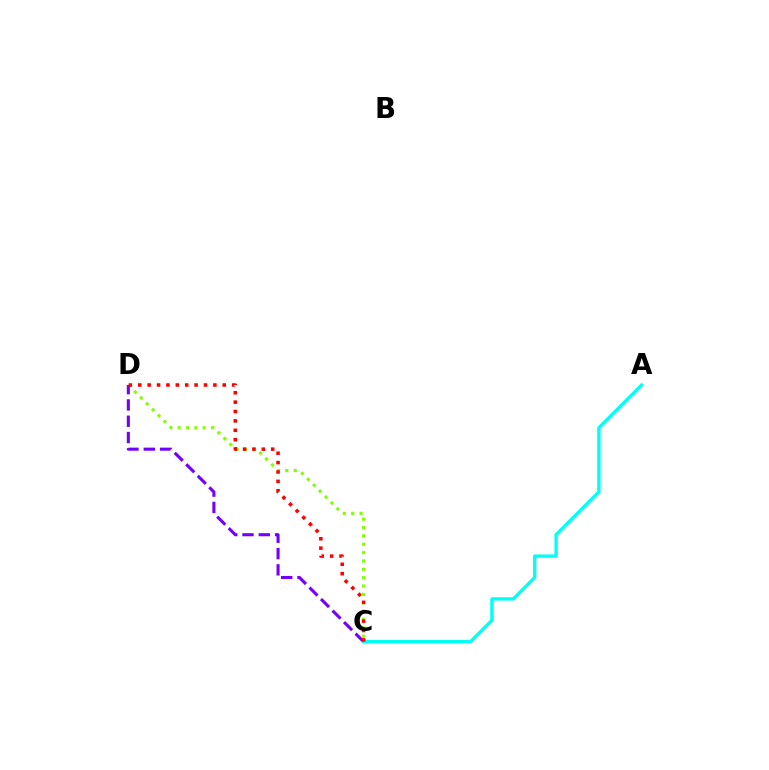{('C', 'D'): [{'color': '#84ff00', 'line_style': 'dotted', 'thickness': 2.27}, {'color': '#7200ff', 'line_style': 'dashed', 'thickness': 2.21}, {'color': '#ff0000', 'line_style': 'dotted', 'thickness': 2.55}], ('A', 'C'): [{'color': '#00fff6', 'line_style': 'solid', 'thickness': 2.41}]}